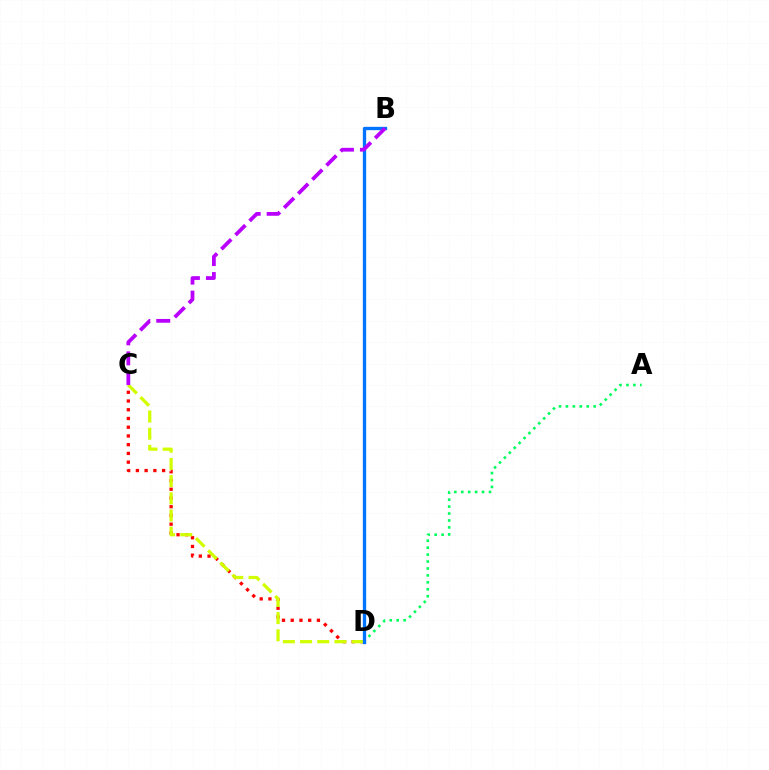{('C', 'D'): [{'color': '#ff0000', 'line_style': 'dotted', 'thickness': 2.37}, {'color': '#d1ff00', 'line_style': 'dashed', 'thickness': 2.34}], ('A', 'D'): [{'color': '#00ff5c', 'line_style': 'dotted', 'thickness': 1.88}], ('B', 'D'): [{'color': '#0074ff', 'line_style': 'solid', 'thickness': 2.4}], ('B', 'C'): [{'color': '#b900ff', 'line_style': 'dashed', 'thickness': 2.71}]}